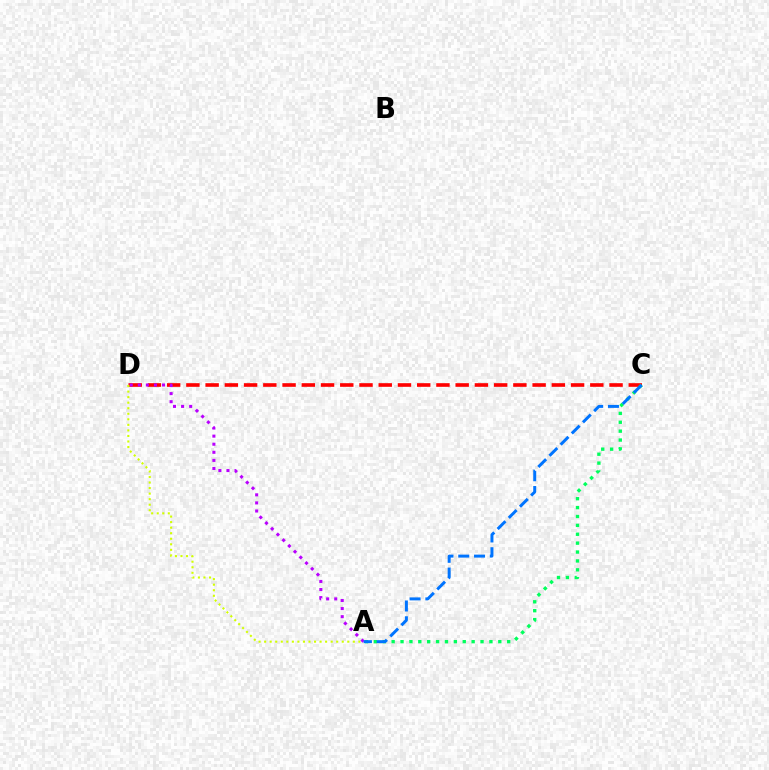{('C', 'D'): [{'color': '#ff0000', 'line_style': 'dashed', 'thickness': 2.61}], ('A', 'D'): [{'color': '#b900ff', 'line_style': 'dotted', 'thickness': 2.2}, {'color': '#d1ff00', 'line_style': 'dotted', 'thickness': 1.51}], ('A', 'C'): [{'color': '#00ff5c', 'line_style': 'dotted', 'thickness': 2.42}, {'color': '#0074ff', 'line_style': 'dashed', 'thickness': 2.14}]}